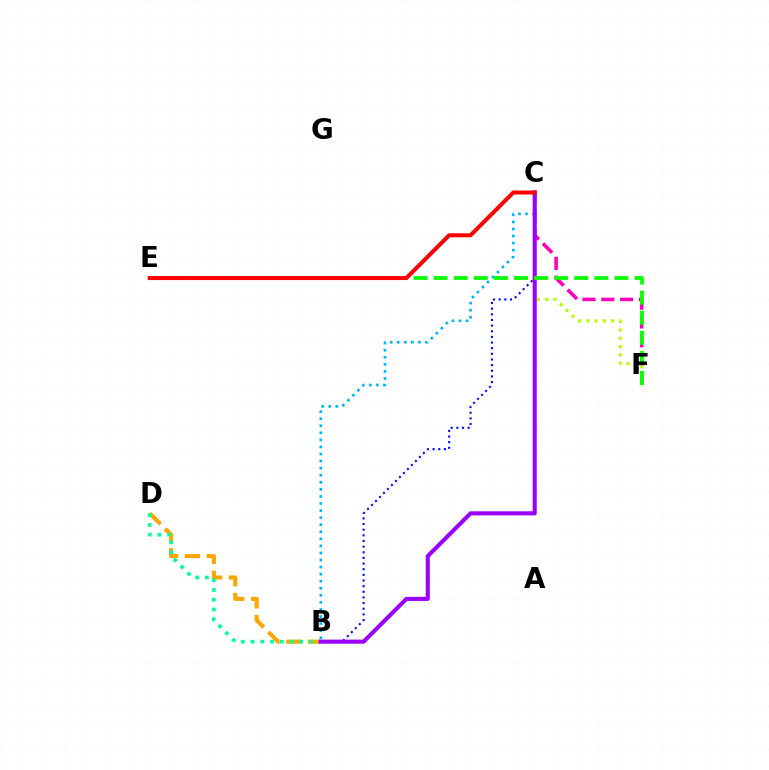{('B', 'D'): [{'color': '#ffa500', 'line_style': 'dashed', 'thickness': 2.96}, {'color': '#00ff9d', 'line_style': 'dotted', 'thickness': 2.64}], ('C', 'F'): [{'color': '#ff00bd', 'line_style': 'dashed', 'thickness': 2.56}, {'color': '#b3ff00', 'line_style': 'dotted', 'thickness': 2.26}], ('B', 'C'): [{'color': '#0010ff', 'line_style': 'dotted', 'thickness': 1.53}, {'color': '#00b5ff', 'line_style': 'dotted', 'thickness': 1.92}, {'color': '#9b00ff', 'line_style': 'solid', 'thickness': 2.95}], ('E', 'F'): [{'color': '#08ff00', 'line_style': 'dashed', 'thickness': 2.73}], ('C', 'E'): [{'color': '#ff0000', 'line_style': 'solid', 'thickness': 2.88}]}